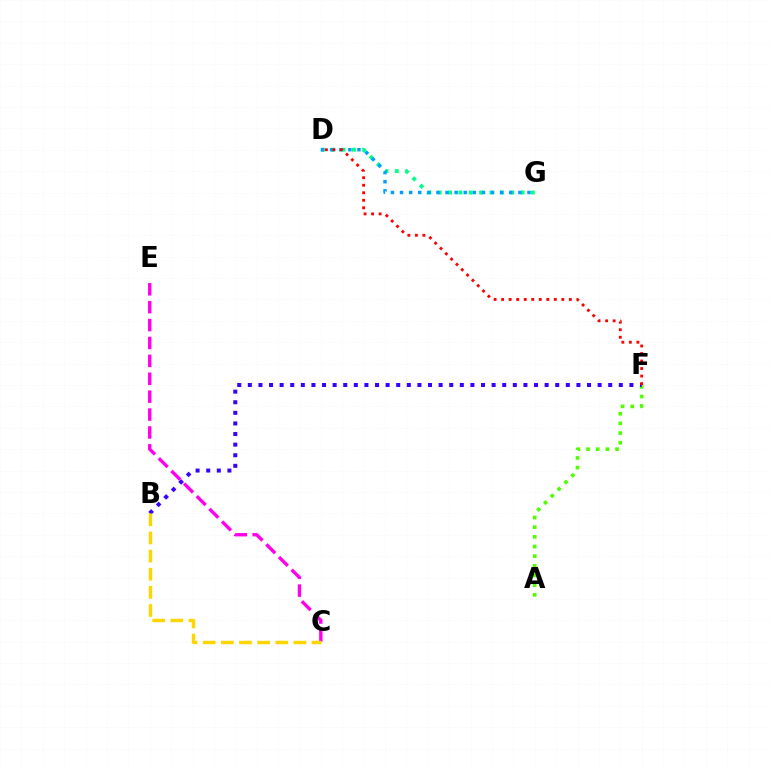{('D', 'G'): [{'color': '#00ff86', 'line_style': 'dotted', 'thickness': 2.81}, {'color': '#009eff', 'line_style': 'dotted', 'thickness': 2.47}], ('A', 'F'): [{'color': '#4fff00', 'line_style': 'dotted', 'thickness': 2.63}], ('B', 'F'): [{'color': '#3700ff', 'line_style': 'dotted', 'thickness': 2.88}], ('C', 'E'): [{'color': '#ff00ed', 'line_style': 'dashed', 'thickness': 2.43}], ('B', 'C'): [{'color': '#ffd500', 'line_style': 'dashed', 'thickness': 2.46}], ('D', 'F'): [{'color': '#ff0000', 'line_style': 'dotted', 'thickness': 2.04}]}